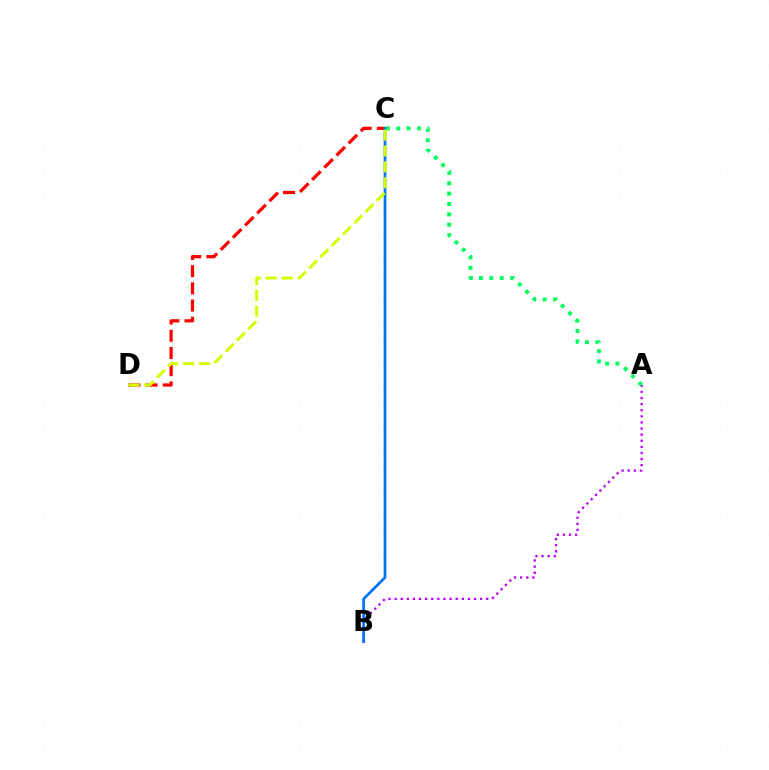{('A', 'B'): [{'color': '#b900ff', 'line_style': 'dotted', 'thickness': 1.66}], ('C', 'D'): [{'color': '#ff0000', 'line_style': 'dashed', 'thickness': 2.34}, {'color': '#d1ff00', 'line_style': 'dashed', 'thickness': 2.16}], ('B', 'C'): [{'color': '#0074ff', 'line_style': 'solid', 'thickness': 1.96}], ('A', 'C'): [{'color': '#00ff5c', 'line_style': 'dotted', 'thickness': 2.82}]}